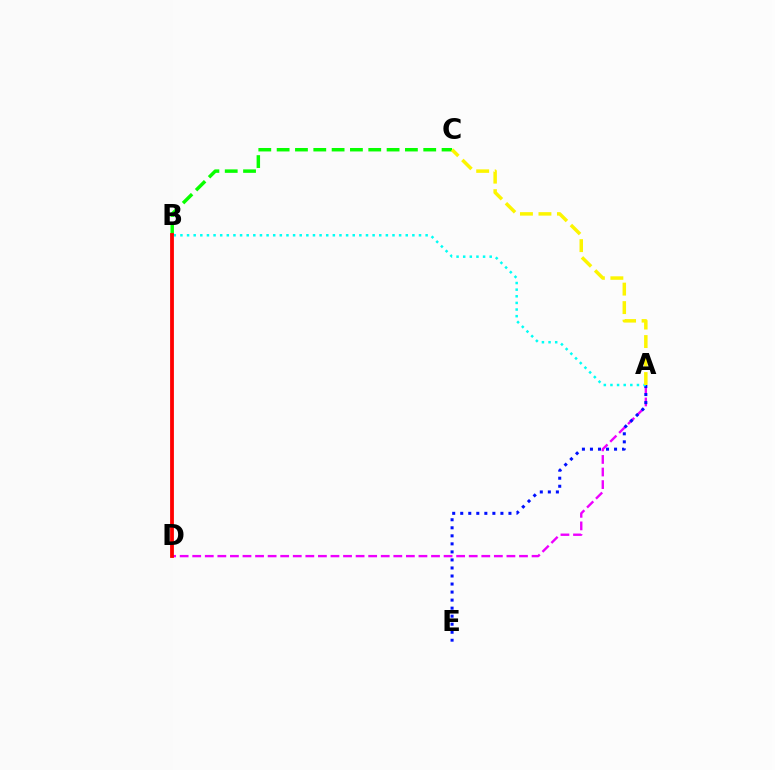{('A', 'D'): [{'color': '#ee00ff', 'line_style': 'dashed', 'thickness': 1.71}], ('A', 'E'): [{'color': '#0010ff', 'line_style': 'dotted', 'thickness': 2.18}], ('A', 'B'): [{'color': '#00fff6', 'line_style': 'dotted', 'thickness': 1.8}], ('B', 'C'): [{'color': '#08ff00', 'line_style': 'dashed', 'thickness': 2.49}], ('B', 'D'): [{'color': '#ff0000', 'line_style': 'solid', 'thickness': 2.74}], ('A', 'C'): [{'color': '#fcf500', 'line_style': 'dashed', 'thickness': 2.51}]}